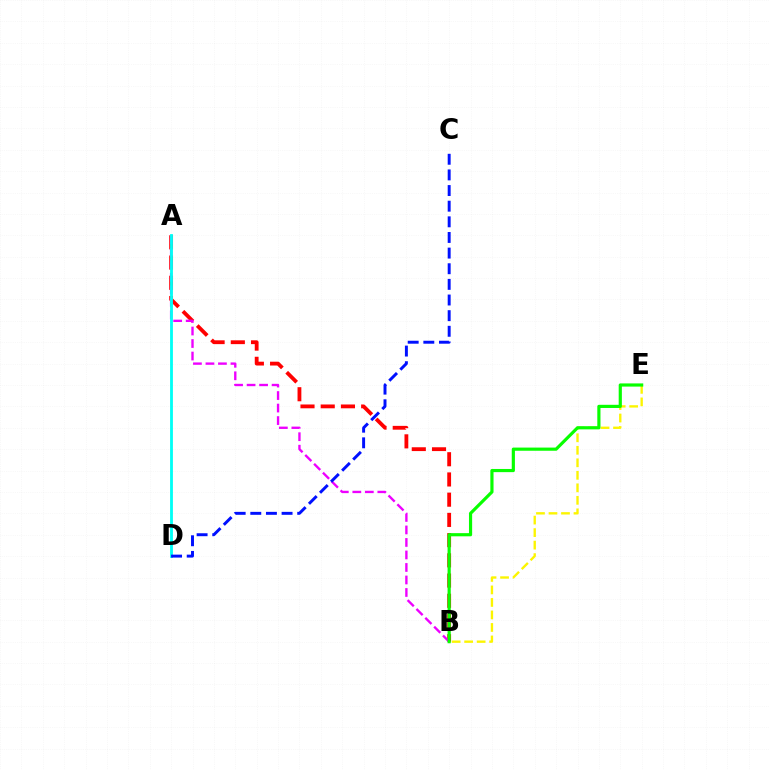{('A', 'B'): [{'color': '#ff0000', 'line_style': 'dashed', 'thickness': 2.75}, {'color': '#ee00ff', 'line_style': 'dashed', 'thickness': 1.7}], ('B', 'E'): [{'color': '#fcf500', 'line_style': 'dashed', 'thickness': 1.7}, {'color': '#08ff00', 'line_style': 'solid', 'thickness': 2.28}], ('A', 'D'): [{'color': '#00fff6', 'line_style': 'solid', 'thickness': 2.03}], ('C', 'D'): [{'color': '#0010ff', 'line_style': 'dashed', 'thickness': 2.12}]}